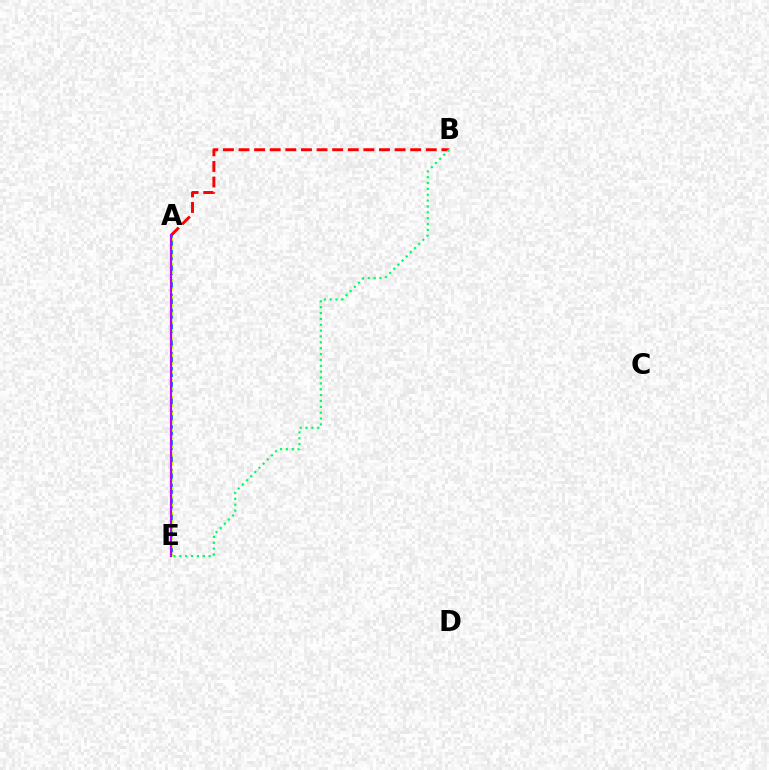{('A', 'E'): [{'color': '#0074ff', 'line_style': 'dashed', 'thickness': 1.98}, {'color': '#d1ff00', 'line_style': 'dotted', 'thickness': 2.26}, {'color': '#b900ff', 'line_style': 'solid', 'thickness': 1.55}], ('A', 'B'): [{'color': '#ff0000', 'line_style': 'dashed', 'thickness': 2.12}], ('B', 'E'): [{'color': '#00ff5c', 'line_style': 'dotted', 'thickness': 1.59}]}